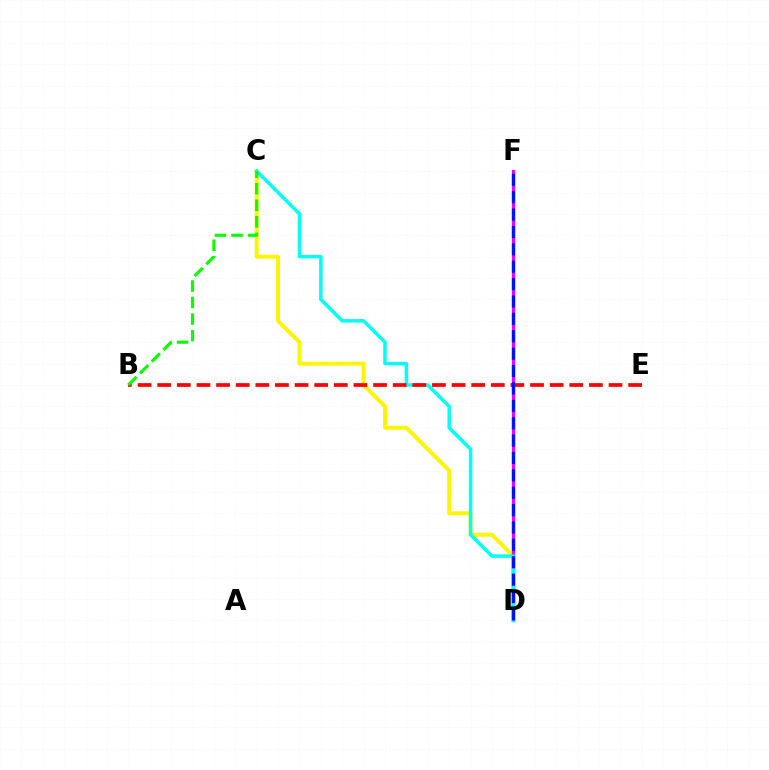{('C', 'D'): [{'color': '#fcf500', 'line_style': 'solid', 'thickness': 2.82}, {'color': '#00fff6', 'line_style': 'solid', 'thickness': 2.5}], ('D', 'F'): [{'color': '#ee00ff', 'line_style': 'solid', 'thickness': 2.32}, {'color': '#0010ff', 'line_style': 'dashed', 'thickness': 2.36}], ('B', 'E'): [{'color': '#ff0000', 'line_style': 'dashed', 'thickness': 2.67}], ('B', 'C'): [{'color': '#08ff00', 'line_style': 'dashed', 'thickness': 2.25}]}